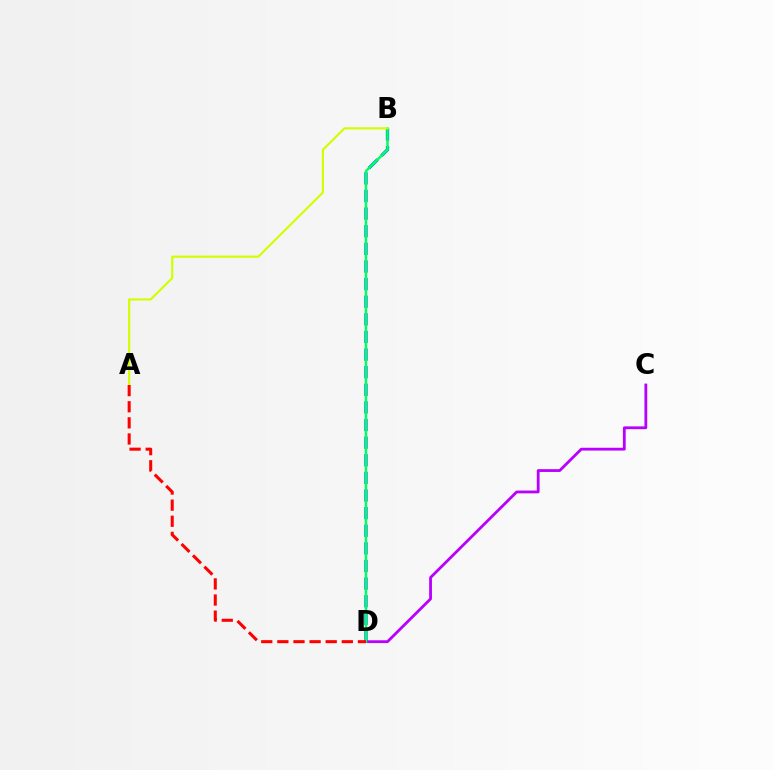{('B', 'D'): [{'color': '#0074ff', 'line_style': 'dashed', 'thickness': 2.39}, {'color': '#00ff5c', 'line_style': 'solid', 'thickness': 1.76}], ('C', 'D'): [{'color': '#b900ff', 'line_style': 'solid', 'thickness': 2.01}], ('A', 'B'): [{'color': '#d1ff00', 'line_style': 'solid', 'thickness': 1.55}], ('A', 'D'): [{'color': '#ff0000', 'line_style': 'dashed', 'thickness': 2.19}]}